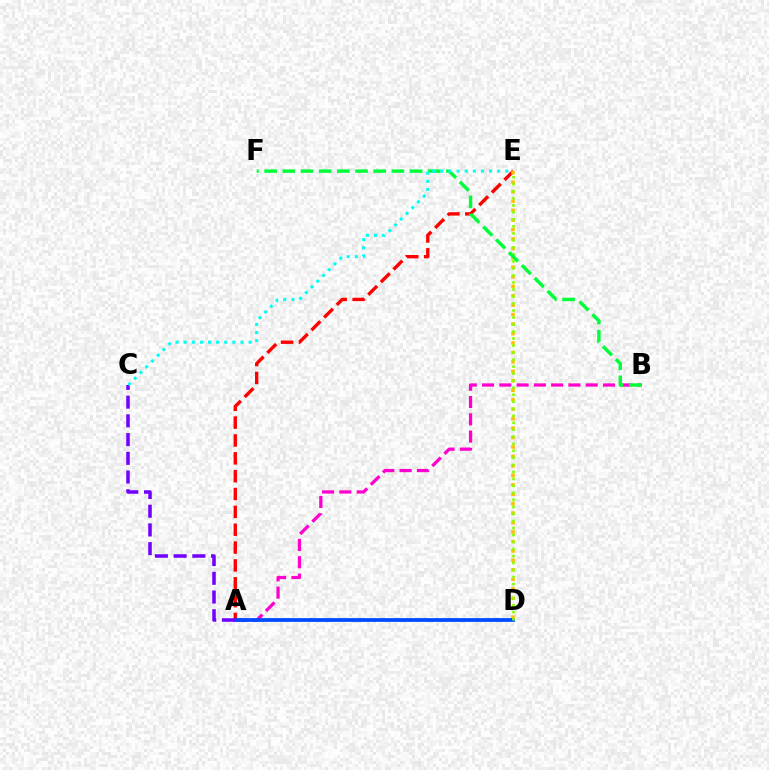{('A', 'B'): [{'color': '#ff00cf', 'line_style': 'dashed', 'thickness': 2.35}], ('A', 'E'): [{'color': '#ff0000', 'line_style': 'dashed', 'thickness': 2.42}], ('D', 'E'): [{'color': '#ffbd00', 'line_style': 'dotted', 'thickness': 2.57}, {'color': '#84ff00', 'line_style': 'dotted', 'thickness': 1.91}], ('A', 'D'): [{'color': '#004bff', 'line_style': 'solid', 'thickness': 2.71}], ('A', 'C'): [{'color': '#7200ff', 'line_style': 'dashed', 'thickness': 2.54}], ('B', 'F'): [{'color': '#00ff39', 'line_style': 'dashed', 'thickness': 2.47}], ('C', 'E'): [{'color': '#00fff6', 'line_style': 'dotted', 'thickness': 2.2}]}